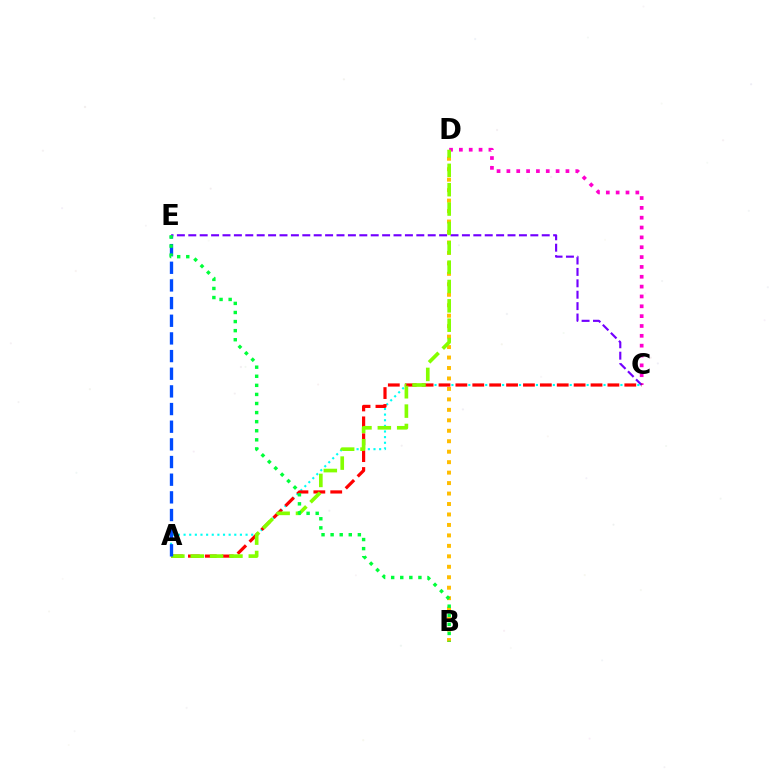{('C', 'D'): [{'color': '#ff00cf', 'line_style': 'dotted', 'thickness': 2.67}], ('C', 'E'): [{'color': '#7200ff', 'line_style': 'dashed', 'thickness': 1.55}], ('B', 'D'): [{'color': '#ffbd00', 'line_style': 'dotted', 'thickness': 2.84}], ('A', 'C'): [{'color': '#00fff6', 'line_style': 'dotted', 'thickness': 1.53}, {'color': '#ff0000', 'line_style': 'dashed', 'thickness': 2.29}], ('A', 'D'): [{'color': '#84ff00', 'line_style': 'dashed', 'thickness': 2.63}], ('A', 'E'): [{'color': '#004bff', 'line_style': 'dashed', 'thickness': 2.4}], ('B', 'E'): [{'color': '#00ff39', 'line_style': 'dotted', 'thickness': 2.47}]}